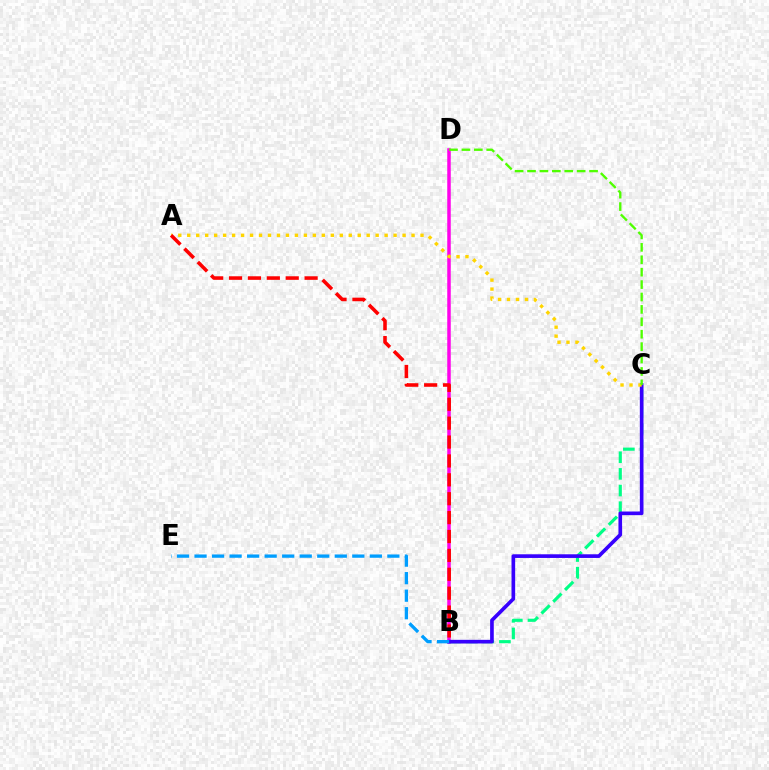{('B', 'D'): [{'color': '#ff00ed', 'line_style': 'solid', 'thickness': 2.52}], ('B', 'C'): [{'color': '#00ff86', 'line_style': 'dashed', 'thickness': 2.26}, {'color': '#3700ff', 'line_style': 'solid', 'thickness': 2.63}], ('A', 'C'): [{'color': '#ffd500', 'line_style': 'dotted', 'thickness': 2.44}], ('C', 'D'): [{'color': '#4fff00', 'line_style': 'dashed', 'thickness': 1.69}], ('B', 'E'): [{'color': '#009eff', 'line_style': 'dashed', 'thickness': 2.38}], ('A', 'B'): [{'color': '#ff0000', 'line_style': 'dashed', 'thickness': 2.57}]}